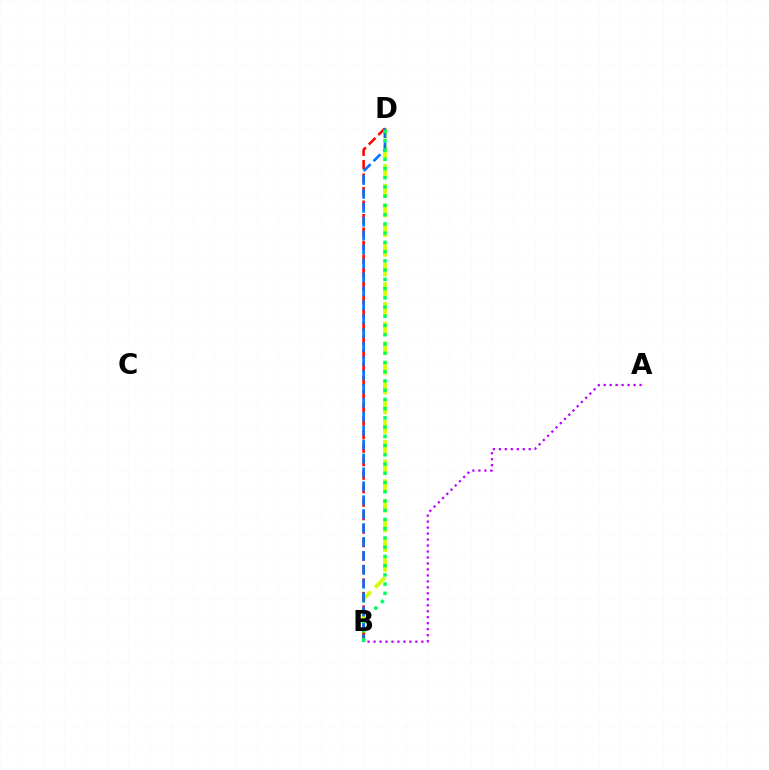{('A', 'B'): [{'color': '#b900ff', 'line_style': 'dotted', 'thickness': 1.62}], ('B', 'D'): [{'color': '#d1ff00', 'line_style': 'dashed', 'thickness': 2.68}, {'color': '#ff0000', 'line_style': 'dashed', 'thickness': 1.83}, {'color': '#0074ff', 'line_style': 'dashed', 'thickness': 1.89}, {'color': '#00ff5c', 'line_style': 'dotted', 'thickness': 2.51}]}